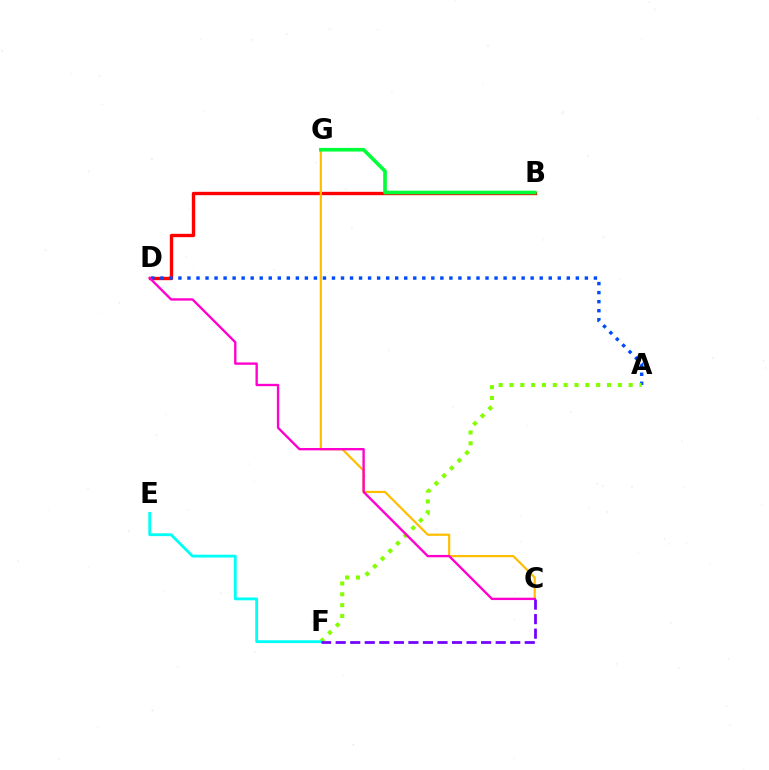{('B', 'D'): [{'color': '#ff0000', 'line_style': 'solid', 'thickness': 2.41}], ('A', 'D'): [{'color': '#004bff', 'line_style': 'dotted', 'thickness': 2.45}], ('C', 'G'): [{'color': '#ffbd00', 'line_style': 'solid', 'thickness': 1.57}], ('B', 'G'): [{'color': '#00ff39', 'line_style': 'solid', 'thickness': 2.61}], ('A', 'F'): [{'color': '#84ff00', 'line_style': 'dotted', 'thickness': 2.94}], ('C', 'D'): [{'color': '#ff00cf', 'line_style': 'solid', 'thickness': 1.7}], ('E', 'F'): [{'color': '#00fff6', 'line_style': 'solid', 'thickness': 2.04}], ('C', 'F'): [{'color': '#7200ff', 'line_style': 'dashed', 'thickness': 1.98}]}